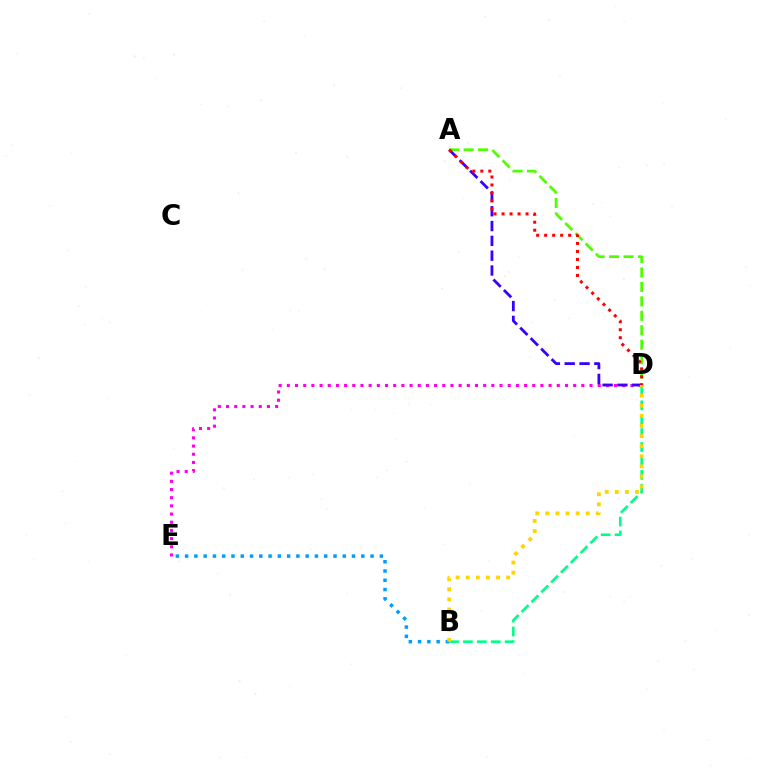{('A', 'D'): [{'color': '#4fff00', 'line_style': 'dashed', 'thickness': 1.96}, {'color': '#3700ff', 'line_style': 'dashed', 'thickness': 2.01}, {'color': '#ff0000', 'line_style': 'dotted', 'thickness': 2.17}], ('D', 'E'): [{'color': '#ff00ed', 'line_style': 'dotted', 'thickness': 2.22}], ('B', 'D'): [{'color': '#00ff86', 'line_style': 'dashed', 'thickness': 1.89}, {'color': '#ffd500', 'line_style': 'dotted', 'thickness': 2.74}], ('B', 'E'): [{'color': '#009eff', 'line_style': 'dotted', 'thickness': 2.52}]}